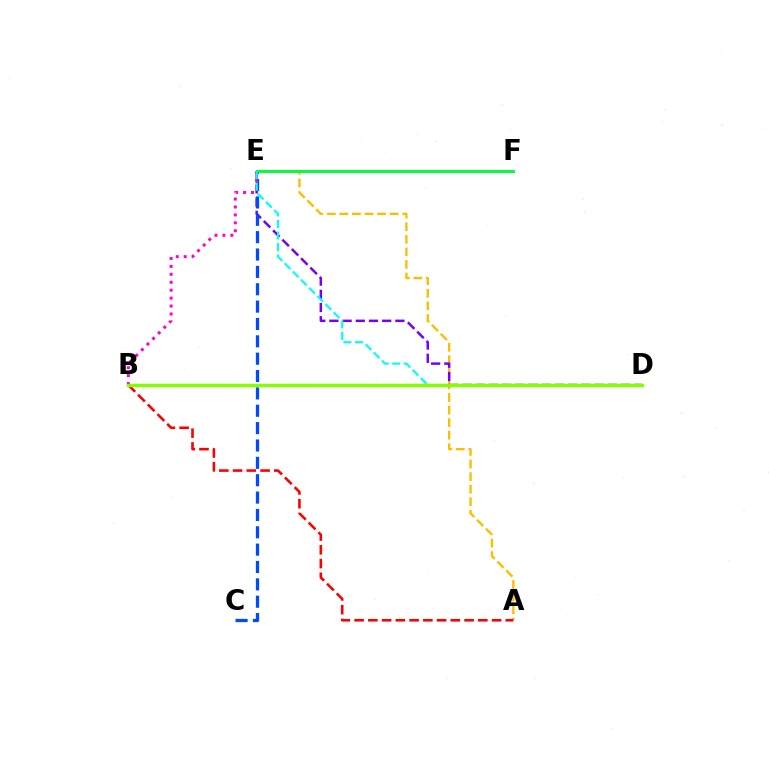{('A', 'E'): [{'color': '#ffbd00', 'line_style': 'dashed', 'thickness': 1.71}], ('D', 'E'): [{'color': '#7200ff', 'line_style': 'dashed', 'thickness': 1.79}, {'color': '#00fff6', 'line_style': 'dashed', 'thickness': 1.57}], ('C', 'E'): [{'color': '#004bff', 'line_style': 'dashed', 'thickness': 2.36}], ('E', 'F'): [{'color': '#00ff39', 'line_style': 'solid', 'thickness': 2.11}], ('B', 'E'): [{'color': '#ff00cf', 'line_style': 'dotted', 'thickness': 2.15}], ('A', 'B'): [{'color': '#ff0000', 'line_style': 'dashed', 'thickness': 1.87}], ('B', 'D'): [{'color': '#84ff00', 'line_style': 'solid', 'thickness': 2.49}]}